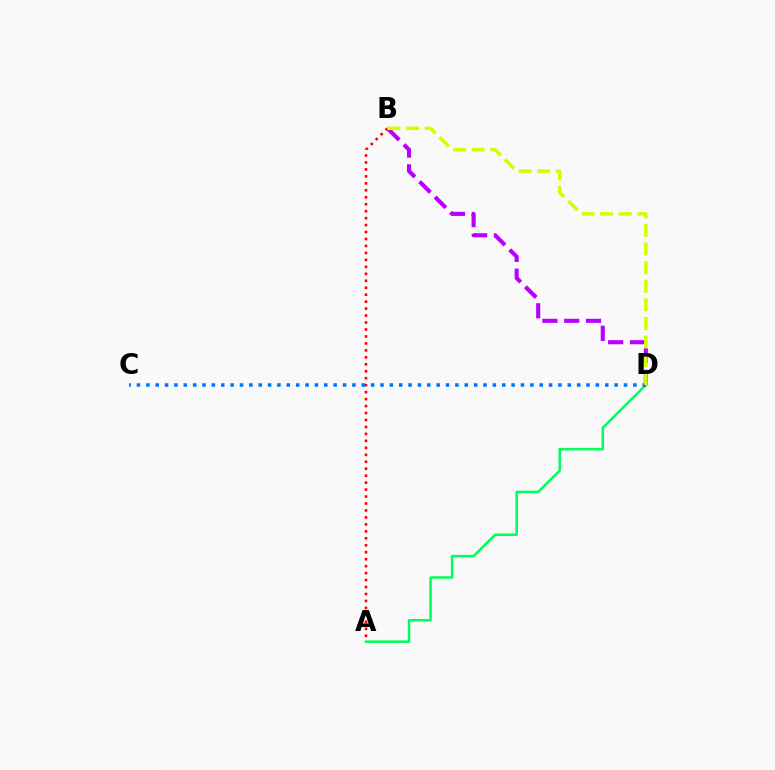{('A', 'B'): [{'color': '#ff0000', 'line_style': 'dotted', 'thickness': 1.89}], ('B', 'D'): [{'color': '#b900ff', 'line_style': 'dashed', 'thickness': 2.96}, {'color': '#d1ff00', 'line_style': 'dashed', 'thickness': 2.53}], ('A', 'D'): [{'color': '#00ff5c', 'line_style': 'solid', 'thickness': 1.81}], ('C', 'D'): [{'color': '#0074ff', 'line_style': 'dotted', 'thickness': 2.54}]}